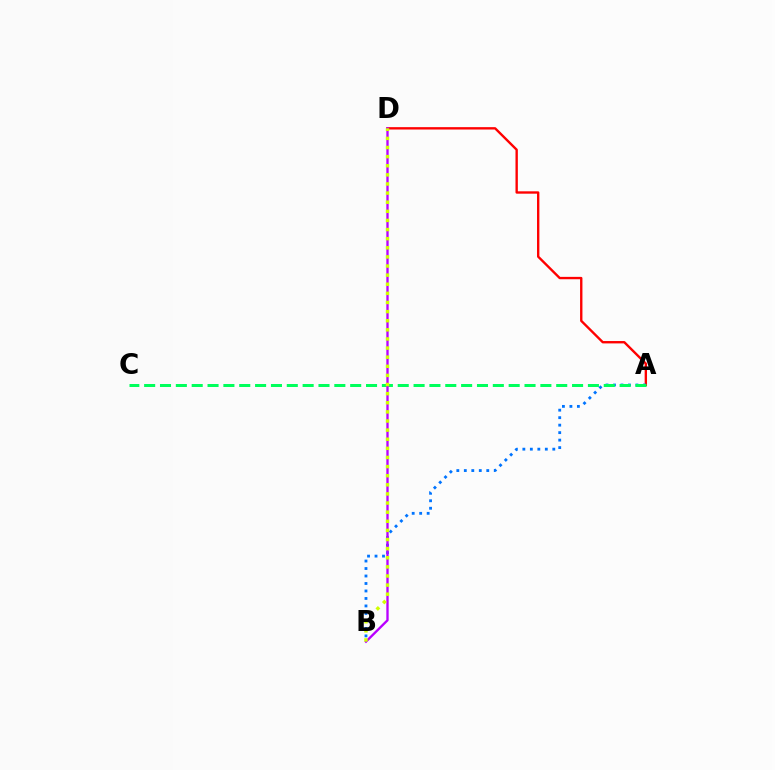{('A', 'D'): [{'color': '#ff0000', 'line_style': 'solid', 'thickness': 1.71}], ('A', 'B'): [{'color': '#0074ff', 'line_style': 'dotted', 'thickness': 2.03}], ('A', 'C'): [{'color': '#00ff5c', 'line_style': 'dashed', 'thickness': 2.15}], ('B', 'D'): [{'color': '#b900ff', 'line_style': 'solid', 'thickness': 1.69}, {'color': '#d1ff00', 'line_style': 'dotted', 'thickness': 2.48}]}